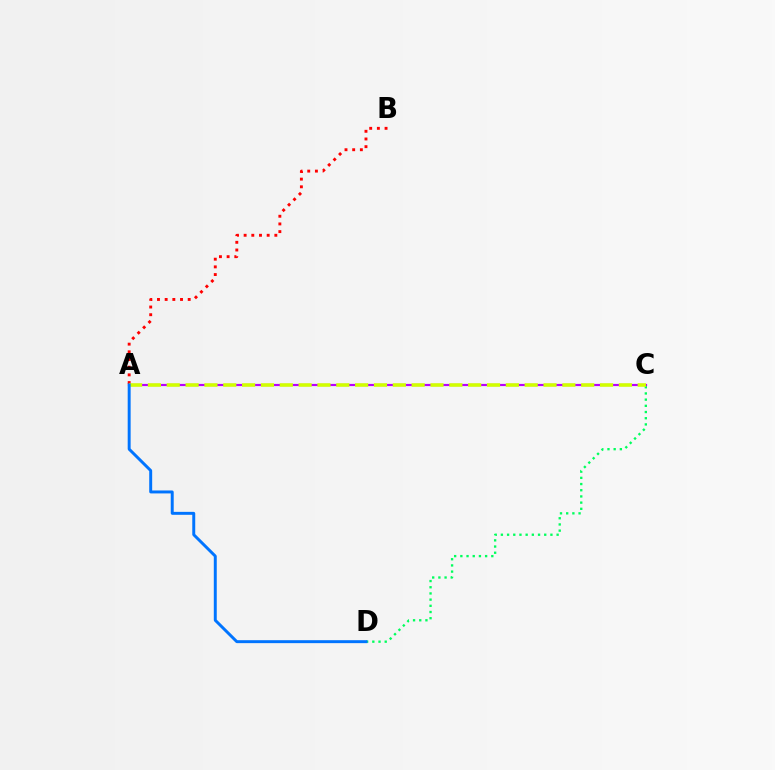{('A', 'B'): [{'color': '#ff0000', 'line_style': 'dotted', 'thickness': 2.09}], ('C', 'D'): [{'color': '#00ff5c', 'line_style': 'dotted', 'thickness': 1.68}], ('A', 'C'): [{'color': '#b900ff', 'line_style': 'solid', 'thickness': 1.57}, {'color': '#d1ff00', 'line_style': 'dashed', 'thickness': 2.56}], ('A', 'D'): [{'color': '#0074ff', 'line_style': 'solid', 'thickness': 2.12}]}